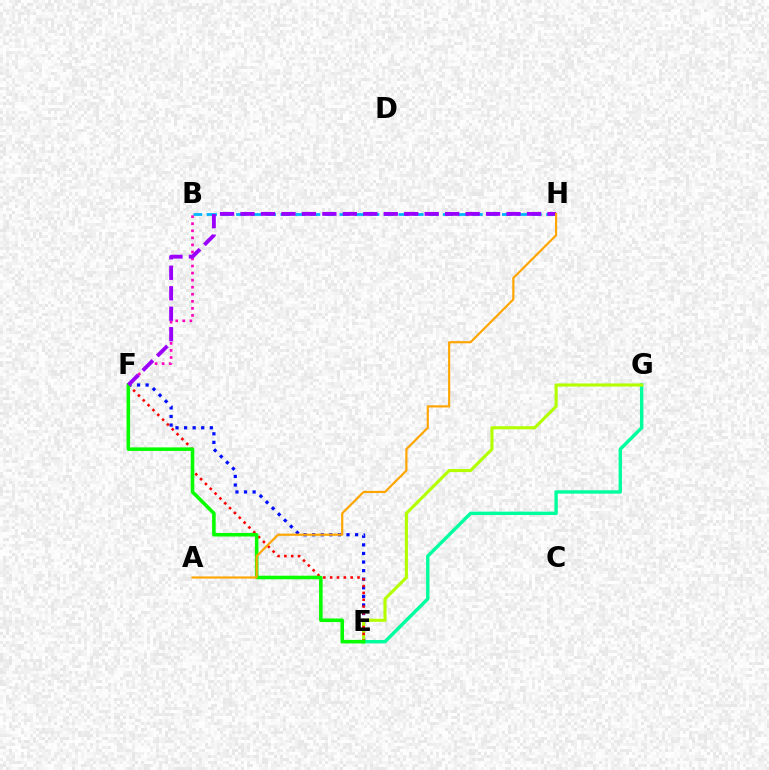{('E', 'G'): [{'color': '#00ff9d', 'line_style': 'solid', 'thickness': 2.45}, {'color': '#b3ff00', 'line_style': 'solid', 'thickness': 2.24}], ('B', 'H'): [{'color': '#00b5ff', 'line_style': 'dashed', 'thickness': 2.01}], ('E', 'F'): [{'color': '#0010ff', 'line_style': 'dotted', 'thickness': 2.33}, {'color': '#ff0000', 'line_style': 'dotted', 'thickness': 1.86}, {'color': '#08ff00', 'line_style': 'solid', 'thickness': 2.57}], ('B', 'F'): [{'color': '#ff00bd', 'line_style': 'dotted', 'thickness': 1.92}], ('F', 'H'): [{'color': '#9b00ff', 'line_style': 'dashed', 'thickness': 2.78}], ('A', 'H'): [{'color': '#ffa500', 'line_style': 'solid', 'thickness': 1.56}]}